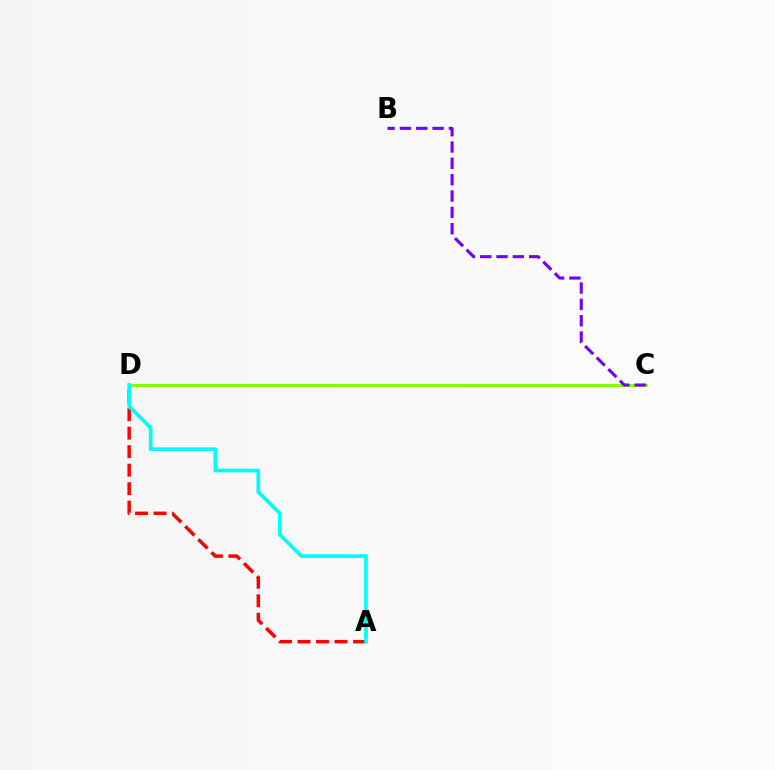{('C', 'D'): [{'color': '#84ff00', 'line_style': 'solid', 'thickness': 2.11}], ('A', 'D'): [{'color': '#ff0000', 'line_style': 'dashed', 'thickness': 2.51}, {'color': '#00fff6', 'line_style': 'solid', 'thickness': 2.69}], ('B', 'C'): [{'color': '#7200ff', 'line_style': 'dashed', 'thickness': 2.22}]}